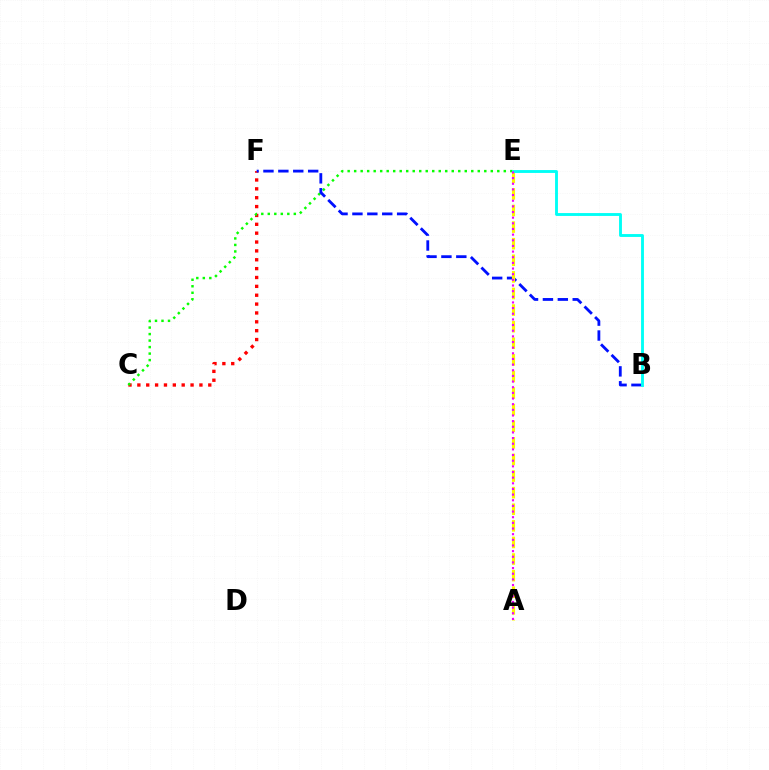{('C', 'F'): [{'color': '#ff0000', 'line_style': 'dotted', 'thickness': 2.41}], ('C', 'E'): [{'color': '#08ff00', 'line_style': 'dotted', 'thickness': 1.77}], ('B', 'F'): [{'color': '#0010ff', 'line_style': 'dashed', 'thickness': 2.02}], ('A', 'E'): [{'color': '#fcf500', 'line_style': 'dashed', 'thickness': 2.25}, {'color': '#ee00ff', 'line_style': 'dotted', 'thickness': 1.54}], ('B', 'E'): [{'color': '#00fff6', 'line_style': 'solid', 'thickness': 2.07}]}